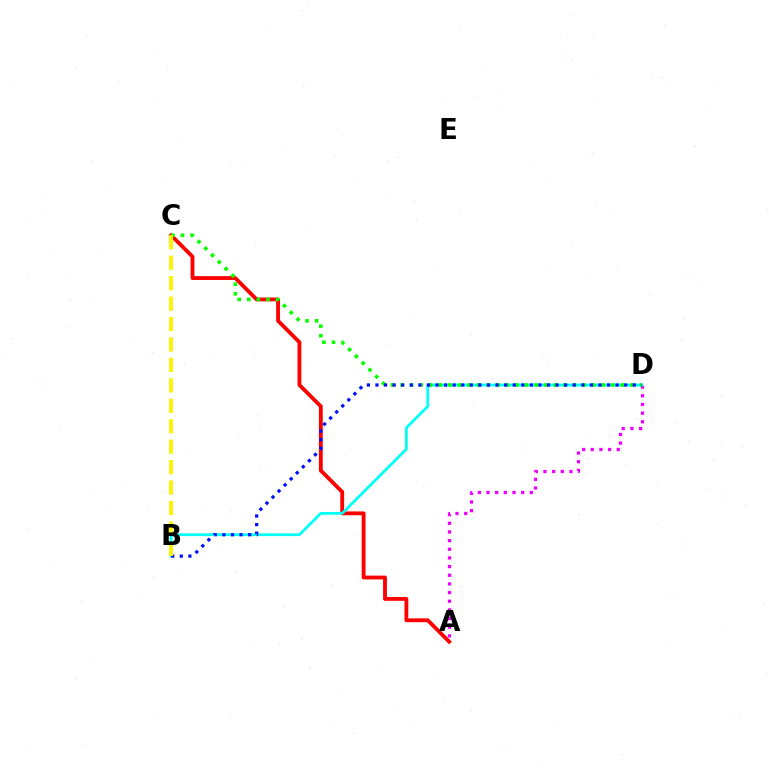{('A', 'C'): [{'color': '#ff0000', 'line_style': 'solid', 'thickness': 2.76}], ('A', 'D'): [{'color': '#ee00ff', 'line_style': 'dotted', 'thickness': 2.35}], ('B', 'D'): [{'color': '#00fff6', 'line_style': 'solid', 'thickness': 1.99}, {'color': '#0010ff', 'line_style': 'dotted', 'thickness': 2.33}], ('C', 'D'): [{'color': '#08ff00', 'line_style': 'dotted', 'thickness': 2.6}], ('B', 'C'): [{'color': '#fcf500', 'line_style': 'dashed', 'thickness': 2.78}]}